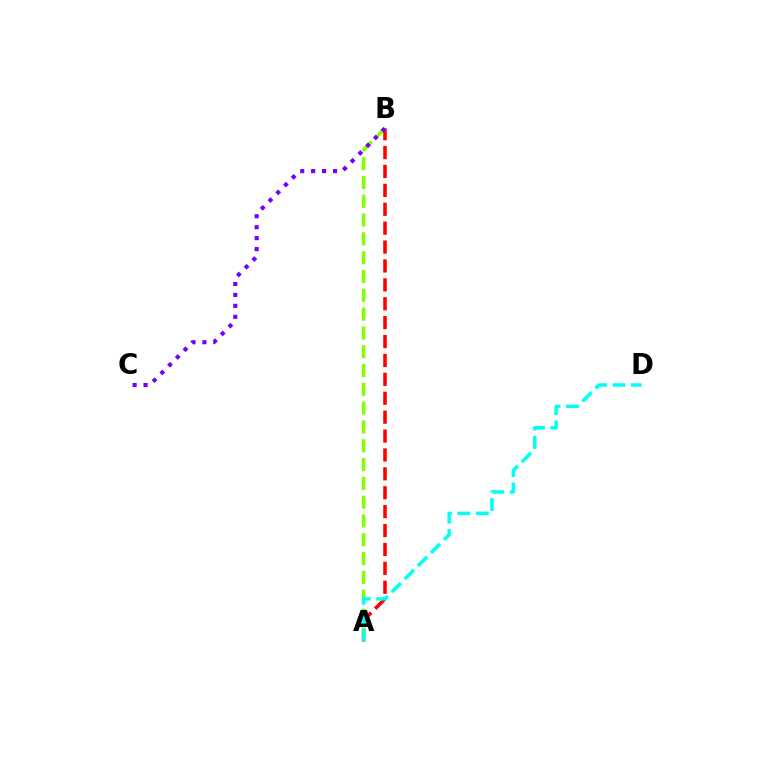{('A', 'B'): [{'color': '#ff0000', 'line_style': 'dashed', 'thickness': 2.57}, {'color': '#84ff00', 'line_style': 'dashed', 'thickness': 2.55}], ('A', 'D'): [{'color': '#00fff6', 'line_style': 'dashed', 'thickness': 2.51}], ('B', 'C'): [{'color': '#7200ff', 'line_style': 'dotted', 'thickness': 2.97}]}